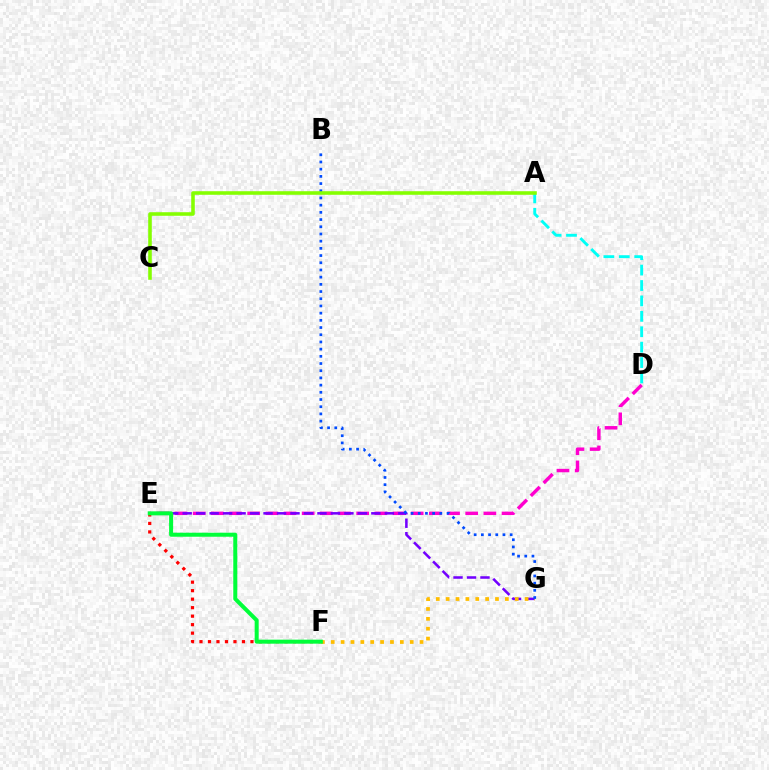{('A', 'D'): [{'color': '#00fff6', 'line_style': 'dashed', 'thickness': 2.09}], ('D', 'E'): [{'color': '#ff00cf', 'line_style': 'dashed', 'thickness': 2.47}], ('E', 'G'): [{'color': '#7200ff', 'line_style': 'dashed', 'thickness': 1.83}], ('E', 'F'): [{'color': '#ff0000', 'line_style': 'dotted', 'thickness': 2.31}, {'color': '#00ff39', 'line_style': 'solid', 'thickness': 2.89}], ('F', 'G'): [{'color': '#ffbd00', 'line_style': 'dotted', 'thickness': 2.68}], ('B', 'G'): [{'color': '#004bff', 'line_style': 'dotted', 'thickness': 1.96}], ('A', 'C'): [{'color': '#84ff00', 'line_style': 'solid', 'thickness': 2.57}]}